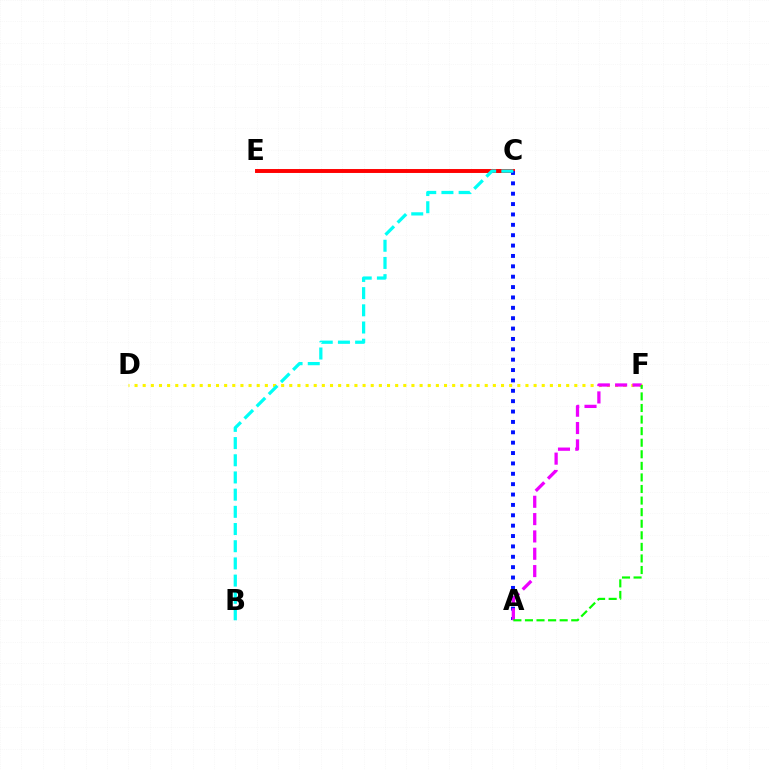{('D', 'F'): [{'color': '#fcf500', 'line_style': 'dotted', 'thickness': 2.21}], ('C', 'E'): [{'color': '#ff0000', 'line_style': 'solid', 'thickness': 2.82}], ('A', 'C'): [{'color': '#0010ff', 'line_style': 'dotted', 'thickness': 2.82}], ('A', 'F'): [{'color': '#ee00ff', 'line_style': 'dashed', 'thickness': 2.35}, {'color': '#08ff00', 'line_style': 'dashed', 'thickness': 1.57}], ('B', 'C'): [{'color': '#00fff6', 'line_style': 'dashed', 'thickness': 2.34}]}